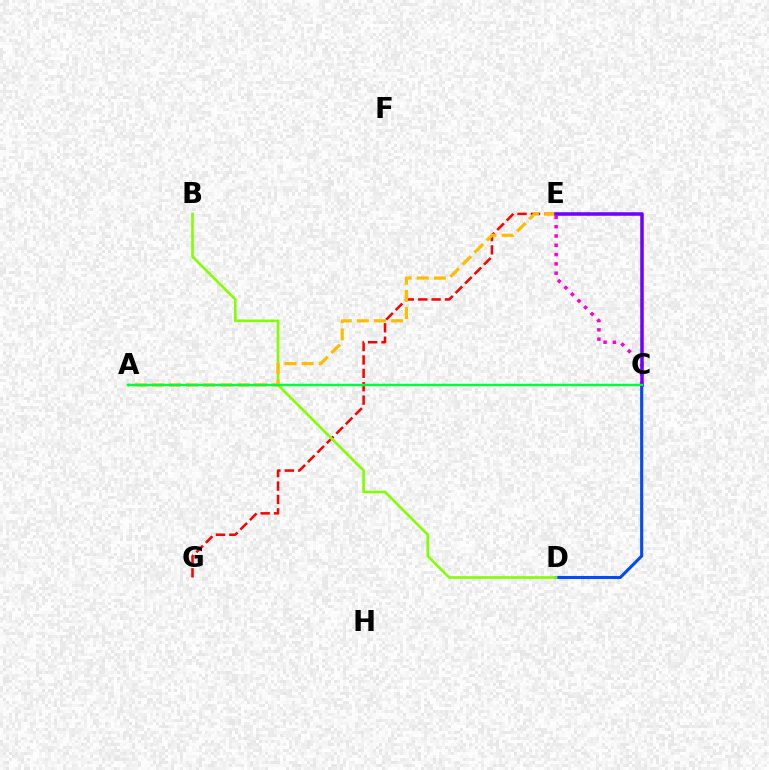{('A', 'C'): [{'color': '#00fff6', 'line_style': 'solid', 'thickness': 1.59}, {'color': '#00ff39', 'line_style': 'solid', 'thickness': 1.68}], ('C', 'D'): [{'color': '#004bff', 'line_style': 'solid', 'thickness': 2.23}], ('E', 'G'): [{'color': '#ff0000', 'line_style': 'dashed', 'thickness': 1.82}], ('B', 'D'): [{'color': '#84ff00', 'line_style': 'solid', 'thickness': 1.9}], ('C', 'E'): [{'color': '#ff00cf', 'line_style': 'dotted', 'thickness': 2.53}, {'color': '#7200ff', 'line_style': 'solid', 'thickness': 2.55}], ('A', 'E'): [{'color': '#ffbd00', 'line_style': 'dashed', 'thickness': 2.32}]}